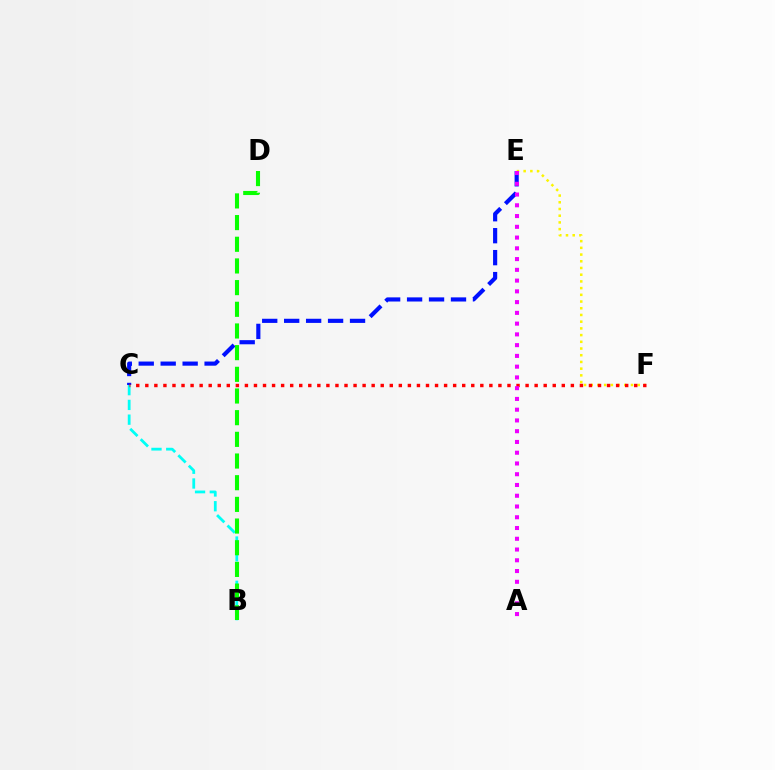{('E', 'F'): [{'color': '#fcf500', 'line_style': 'dotted', 'thickness': 1.82}], ('B', 'C'): [{'color': '#00fff6', 'line_style': 'dashed', 'thickness': 2.0}], ('C', 'E'): [{'color': '#0010ff', 'line_style': 'dashed', 'thickness': 2.98}], ('C', 'F'): [{'color': '#ff0000', 'line_style': 'dotted', 'thickness': 2.46}], ('A', 'E'): [{'color': '#ee00ff', 'line_style': 'dotted', 'thickness': 2.92}], ('B', 'D'): [{'color': '#08ff00', 'line_style': 'dashed', 'thickness': 2.94}]}